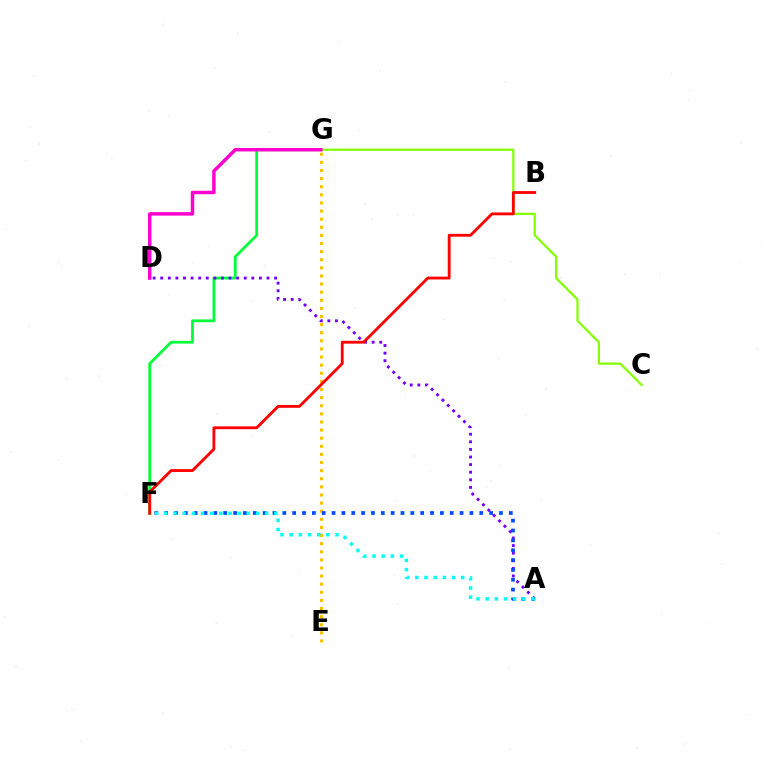{('F', 'G'): [{'color': '#00ff39', 'line_style': 'solid', 'thickness': 2.0}], ('C', 'G'): [{'color': '#84ff00', 'line_style': 'solid', 'thickness': 1.61}], ('D', 'G'): [{'color': '#ff00cf', 'line_style': 'solid', 'thickness': 2.49}], ('A', 'D'): [{'color': '#7200ff', 'line_style': 'dotted', 'thickness': 2.06}], ('E', 'G'): [{'color': '#ffbd00', 'line_style': 'dotted', 'thickness': 2.2}], ('A', 'F'): [{'color': '#004bff', 'line_style': 'dotted', 'thickness': 2.68}, {'color': '#00fff6', 'line_style': 'dotted', 'thickness': 2.49}], ('B', 'F'): [{'color': '#ff0000', 'line_style': 'solid', 'thickness': 2.04}]}